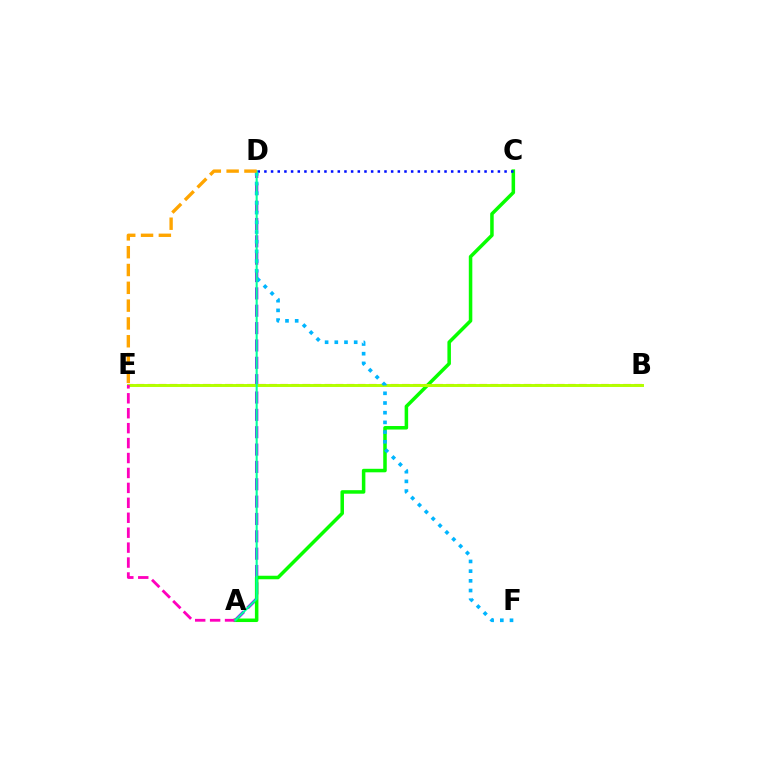{('A', 'D'): [{'color': '#9b00ff', 'line_style': 'dashed', 'thickness': 2.36}, {'color': '#00ff9d', 'line_style': 'solid', 'thickness': 1.51}], ('A', 'C'): [{'color': '#08ff00', 'line_style': 'solid', 'thickness': 2.53}], ('B', 'E'): [{'color': '#ff0000', 'line_style': 'dashed', 'thickness': 1.5}, {'color': '#b3ff00', 'line_style': 'solid', 'thickness': 2.13}], ('C', 'D'): [{'color': '#0010ff', 'line_style': 'dotted', 'thickness': 1.81}], ('D', 'F'): [{'color': '#00b5ff', 'line_style': 'dotted', 'thickness': 2.63}], ('A', 'E'): [{'color': '#ff00bd', 'line_style': 'dashed', 'thickness': 2.03}], ('D', 'E'): [{'color': '#ffa500', 'line_style': 'dashed', 'thickness': 2.42}]}